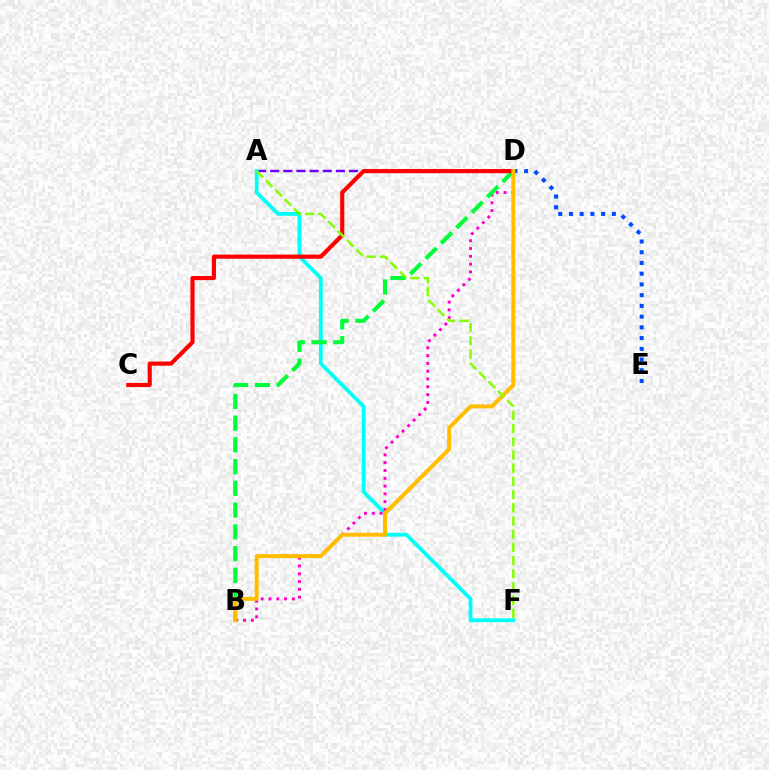{('A', 'D'): [{'color': '#7200ff', 'line_style': 'dashed', 'thickness': 1.78}], ('D', 'E'): [{'color': '#004bff', 'line_style': 'dotted', 'thickness': 2.92}], ('A', 'F'): [{'color': '#00fff6', 'line_style': 'solid', 'thickness': 2.74}, {'color': '#84ff00', 'line_style': 'dashed', 'thickness': 1.79}], ('B', 'D'): [{'color': '#ff00cf', 'line_style': 'dotted', 'thickness': 2.12}, {'color': '#00ff39', 'line_style': 'dashed', 'thickness': 2.95}, {'color': '#ffbd00', 'line_style': 'solid', 'thickness': 2.87}], ('C', 'D'): [{'color': '#ff0000', 'line_style': 'solid', 'thickness': 2.98}]}